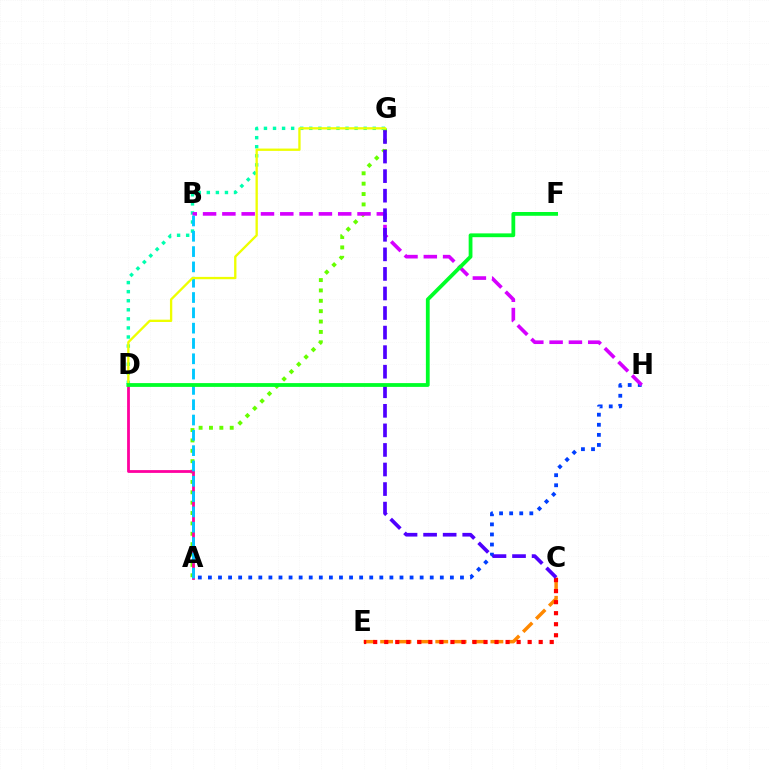{('A', 'H'): [{'color': '#003fff', 'line_style': 'dotted', 'thickness': 2.74}], ('A', 'G'): [{'color': '#66ff00', 'line_style': 'dotted', 'thickness': 2.82}], ('C', 'E'): [{'color': '#ff8800', 'line_style': 'dashed', 'thickness': 2.5}, {'color': '#ff0000', 'line_style': 'dotted', 'thickness': 3.0}], ('D', 'G'): [{'color': '#00ffaf', 'line_style': 'dotted', 'thickness': 2.46}, {'color': '#eeff00', 'line_style': 'solid', 'thickness': 1.68}], ('B', 'H'): [{'color': '#d600ff', 'line_style': 'dashed', 'thickness': 2.62}], ('A', 'D'): [{'color': '#ff00a0', 'line_style': 'solid', 'thickness': 2.01}], ('C', 'G'): [{'color': '#4f00ff', 'line_style': 'dashed', 'thickness': 2.66}], ('A', 'B'): [{'color': '#00c7ff', 'line_style': 'dashed', 'thickness': 2.08}], ('D', 'F'): [{'color': '#00ff27', 'line_style': 'solid', 'thickness': 2.73}]}